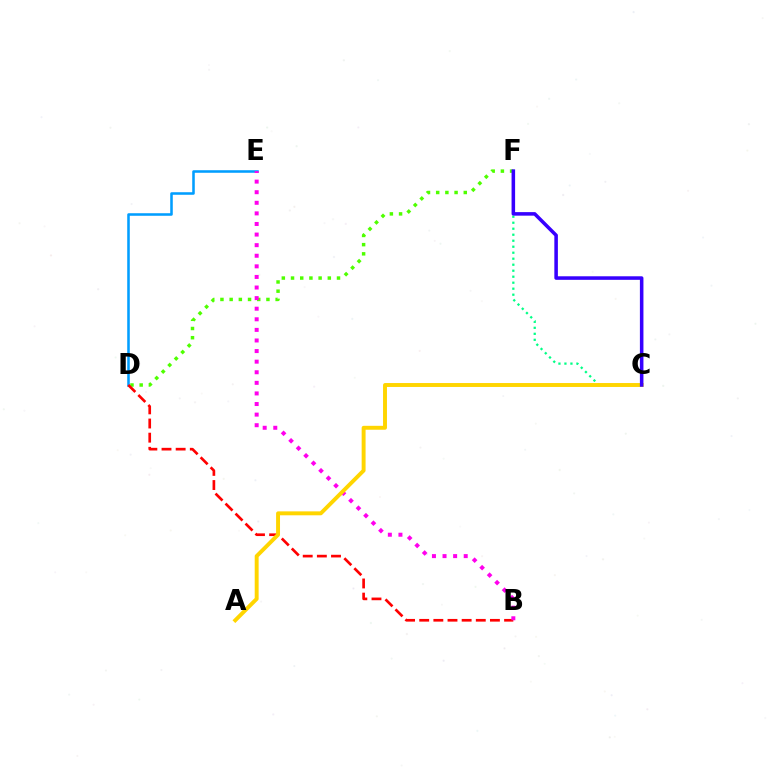{('D', 'E'): [{'color': '#009eff', 'line_style': 'solid', 'thickness': 1.83}], ('D', 'F'): [{'color': '#4fff00', 'line_style': 'dotted', 'thickness': 2.5}], ('C', 'F'): [{'color': '#00ff86', 'line_style': 'dotted', 'thickness': 1.63}, {'color': '#3700ff', 'line_style': 'solid', 'thickness': 2.55}], ('B', 'D'): [{'color': '#ff0000', 'line_style': 'dashed', 'thickness': 1.92}], ('B', 'E'): [{'color': '#ff00ed', 'line_style': 'dotted', 'thickness': 2.88}], ('A', 'C'): [{'color': '#ffd500', 'line_style': 'solid', 'thickness': 2.82}]}